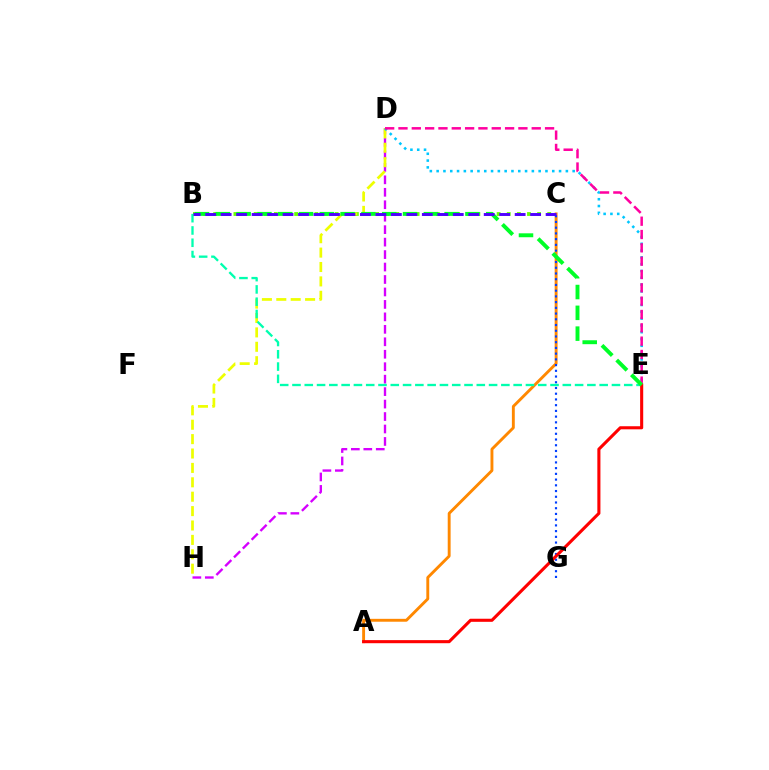{('A', 'C'): [{'color': '#ff8800', 'line_style': 'solid', 'thickness': 2.08}], ('D', 'H'): [{'color': '#d600ff', 'line_style': 'dashed', 'thickness': 1.69}, {'color': '#eeff00', 'line_style': 'dashed', 'thickness': 1.96}], ('C', 'G'): [{'color': '#003fff', 'line_style': 'dotted', 'thickness': 1.56}], ('B', 'C'): [{'color': '#66ff00', 'line_style': 'dotted', 'thickness': 2.75}, {'color': '#4f00ff', 'line_style': 'dashed', 'thickness': 2.1}], ('D', 'E'): [{'color': '#00c7ff', 'line_style': 'dotted', 'thickness': 1.85}, {'color': '#ff00a0', 'line_style': 'dashed', 'thickness': 1.81}], ('B', 'E'): [{'color': '#00ffaf', 'line_style': 'dashed', 'thickness': 1.67}, {'color': '#00ff27', 'line_style': 'dashed', 'thickness': 2.83}], ('A', 'E'): [{'color': '#ff0000', 'line_style': 'solid', 'thickness': 2.22}]}